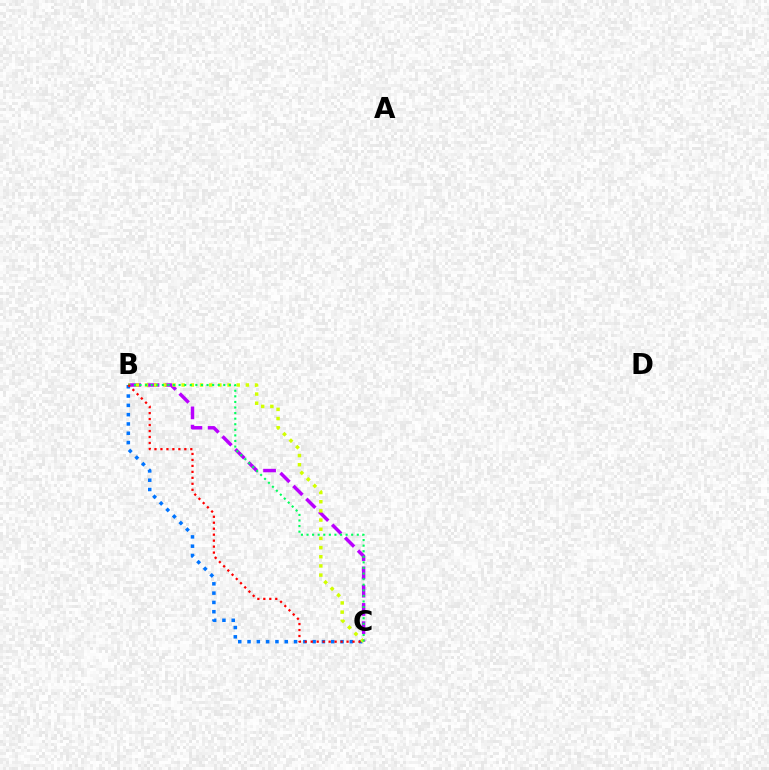{('B', 'C'): [{'color': '#0074ff', 'line_style': 'dotted', 'thickness': 2.53}, {'color': '#b900ff', 'line_style': 'dashed', 'thickness': 2.48}, {'color': '#d1ff00', 'line_style': 'dotted', 'thickness': 2.49}, {'color': '#00ff5c', 'line_style': 'dotted', 'thickness': 1.52}, {'color': '#ff0000', 'line_style': 'dotted', 'thickness': 1.62}]}